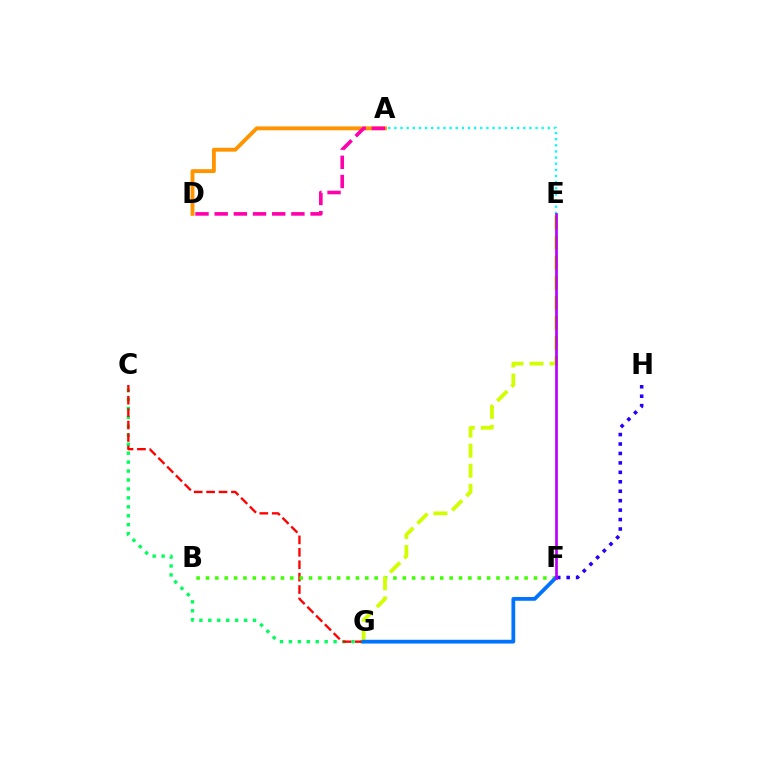{('C', 'G'): [{'color': '#00ff5c', 'line_style': 'dotted', 'thickness': 2.43}, {'color': '#ff0000', 'line_style': 'dashed', 'thickness': 1.69}], ('A', 'D'): [{'color': '#ff9400', 'line_style': 'solid', 'thickness': 2.79}, {'color': '#ff00ac', 'line_style': 'dashed', 'thickness': 2.61}], ('B', 'F'): [{'color': '#3dff00', 'line_style': 'dotted', 'thickness': 2.55}], ('E', 'G'): [{'color': '#d1ff00', 'line_style': 'dashed', 'thickness': 2.73}], ('F', 'G'): [{'color': '#0074ff', 'line_style': 'solid', 'thickness': 2.72}], ('F', 'H'): [{'color': '#2500ff', 'line_style': 'dotted', 'thickness': 2.57}], ('A', 'E'): [{'color': '#00fff6', 'line_style': 'dotted', 'thickness': 1.67}], ('E', 'F'): [{'color': '#b900ff', 'line_style': 'solid', 'thickness': 1.95}]}